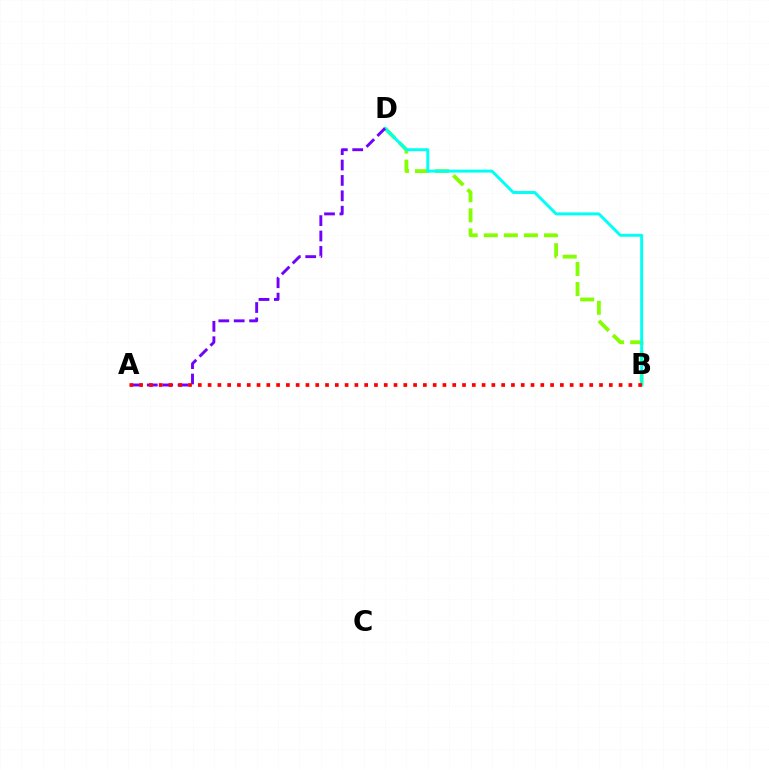{('B', 'D'): [{'color': '#84ff00', 'line_style': 'dashed', 'thickness': 2.73}, {'color': '#00fff6', 'line_style': 'solid', 'thickness': 2.13}], ('A', 'D'): [{'color': '#7200ff', 'line_style': 'dashed', 'thickness': 2.09}], ('A', 'B'): [{'color': '#ff0000', 'line_style': 'dotted', 'thickness': 2.66}]}